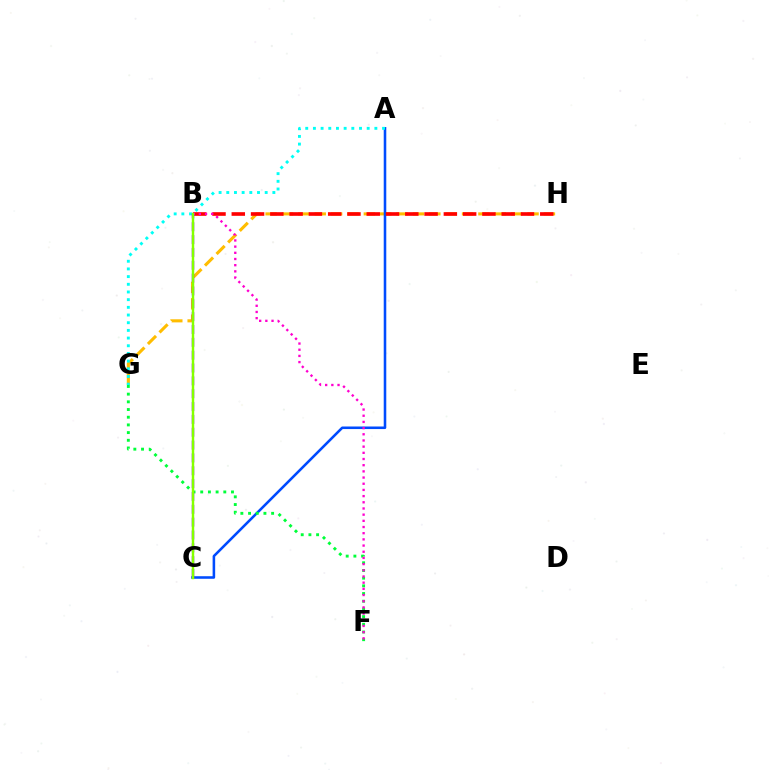{('G', 'H'): [{'color': '#ffbd00', 'line_style': 'dashed', 'thickness': 2.22}], ('A', 'C'): [{'color': '#004bff', 'line_style': 'solid', 'thickness': 1.84}], ('B', 'H'): [{'color': '#ff0000', 'line_style': 'dashed', 'thickness': 2.62}], ('A', 'G'): [{'color': '#00fff6', 'line_style': 'dotted', 'thickness': 2.09}], ('F', 'G'): [{'color': '#00ff39', 'line_style': 'dotted', 'thickness': 2.09}], ('B', 'F'): [{'color': '#ff00cf', 'line_style': 'dotted', 'thickness': 1.68}], ('B', 'C'): [{'color': '#7200ff', 'line_style': 'dashed', 'thickness': 1.74}, {'color': '#84ff00', 'line_style': 'solid', 'thickness': 1.76}]}